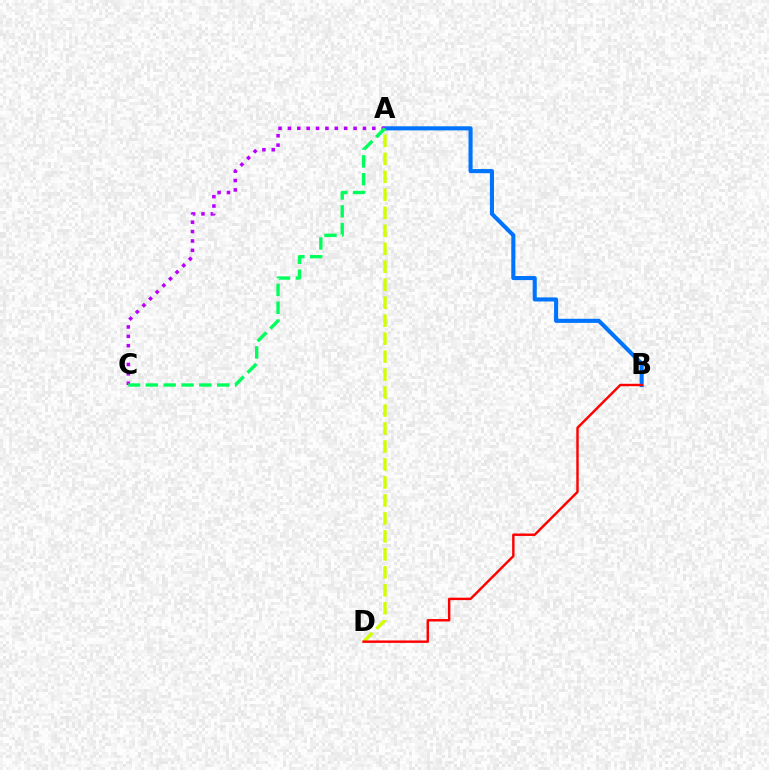{('A', 'D'): [{'color': '#d1ff00', 'line_style': 'dashed', 'thickness': 2.44}], ('A', 'B'): [{'color': '#0074ff', 'line_style': 'solid', 'thickness': 2.95}], ('B', 'D'): [{'color': '#ff0000', 'line_style': 'solid', 'thickness': 1.74}], ('A', 'C'): [{'color': '#b900ff', 'line_style': 'dotted', 'thickness': 2.55}, {'color': '#00ff5c', 'line_style': 'dashed', 'thickness': 2.42}]}